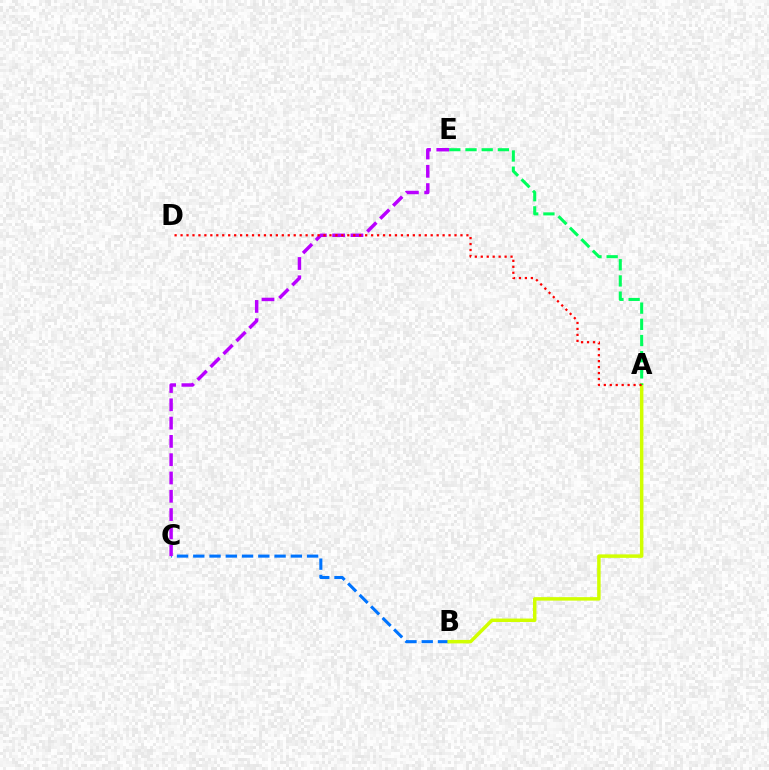{('B', 'C'): [{'color': '#0074ff', 'line_style': 'dashed', 'thickness': 2.21}], ('A', 'B'): [{'color': '#d1ff00', 'line_style': 'solid', 'thickness': 2.5}], ('A', 'E'): [{'color': '#00ff5c', 'line_style': 'dashed', 'thickness': 2.2}], ('C', 'E'): [{'color': '#b900ff', 'line_style': 'dashed', 'thickness': 2.49}], ('A', 'D'): [{'color': '#ff0000', 'line_style': 'dotted', 'thickness': 1.62}]}